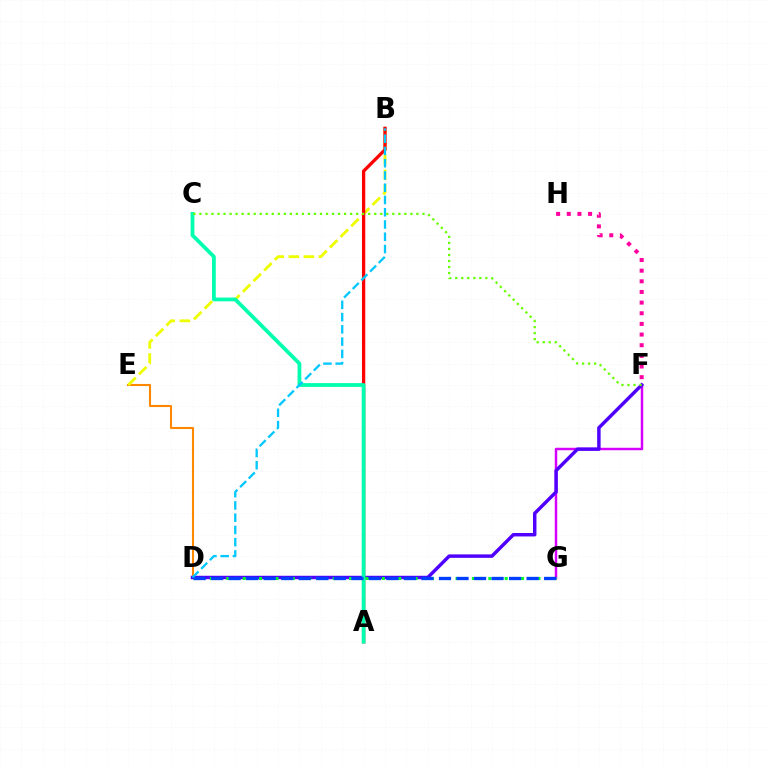{('D', 'E'): [{'color': '#ff8800', 'line_style': 'solid', 'thickness': 1.5}], ('F', 'G'): [{'color': '#d600ff', 'line_style': 'solid', 'thickness': 1.79}], ('B', 'E'): [{'color': '#eeff00', 'line_style': 'dashed', 'thickness': 2.05}], ('D', 'F'): [{'color': '#4f00ff', 'line_style': 'solid', 'thickness': 2.49}], ('A', 'B'): [{'color': '#ff0000', 'line_style': 'solid', 'thickness': 2.38}], ('D', 'G'): [{'color': '#00ff27', 'line_style': 'dotted', 'thickness': 2.22}, {'color': '#003fff', 'line_style': 'dashed', 'thickness': 2.38}], ('A', 'C'): [{'color': '#00ffaf', 'line_style': 'solid', 'thickness': 2.72}], ('B', 'D'): [{'color': '#00c7ff', 'line_style': 'dashed', 'thickness': 1.67}], ('F', 'H'): [{'color': '#ff00a0', 'line_style': 'dotted', 'thickness': 2.89}], ('C', 'F'): [{'color': '#66ff00', 'line_style': 'dotted', 'thickness': 1.64}]}